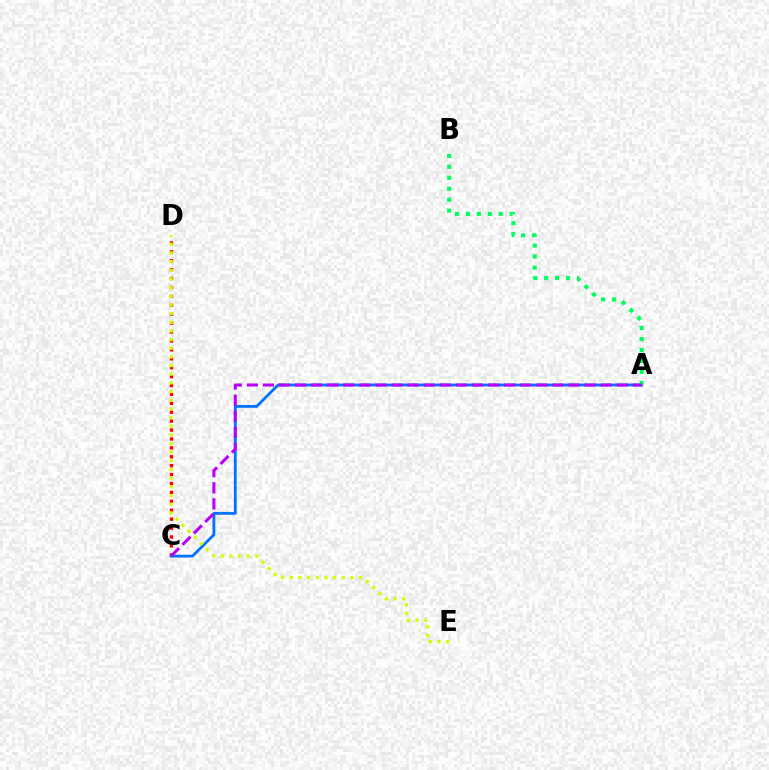{('C', 'D'): [{'color': '#ff0000', 'line_style': 'dotted', 'thickness': 2.42}], ('A', 'C'): [{'color': '#0074ff', 'line_style': 'solid', 'thickness': 2.02}, {'color': '#b900ff', 'line_style': 'dashed', 'thickness': 2.19}], ('A', 'B'): [{'color': '#00ff5c', 'line_style': 'dotted', 'thickness': 2.98}], ('D', 'E'): [{'color': '#d1ff00', 'line_style': 'dotted', 'thickness': 2.35}]}